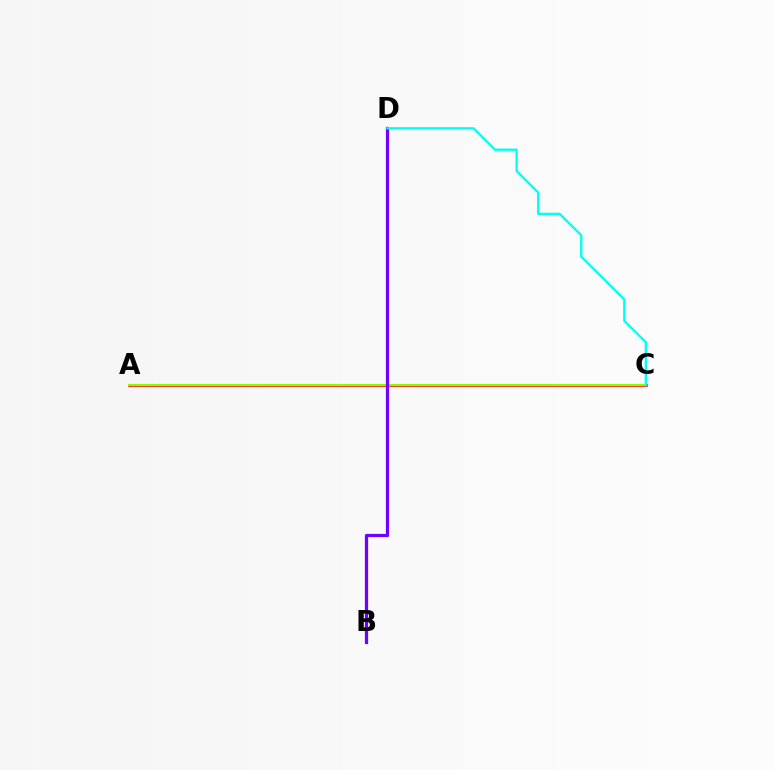{('A', 'C'): [{'color': '#ff0000', 'line_style': 'solid', 'thickness': 1.86}, {'color': '#84ff00', 'line_style': 'solid', 'thickness': 1.52}], ('B', 'D'): [{'color': '#7200ff', 'line_style': 'solid', 'thickness': 2.33}], ('C', 'D'): [{'color': '#00fff6', 'line_style': 'solid', 'thickness': 1.68}]}